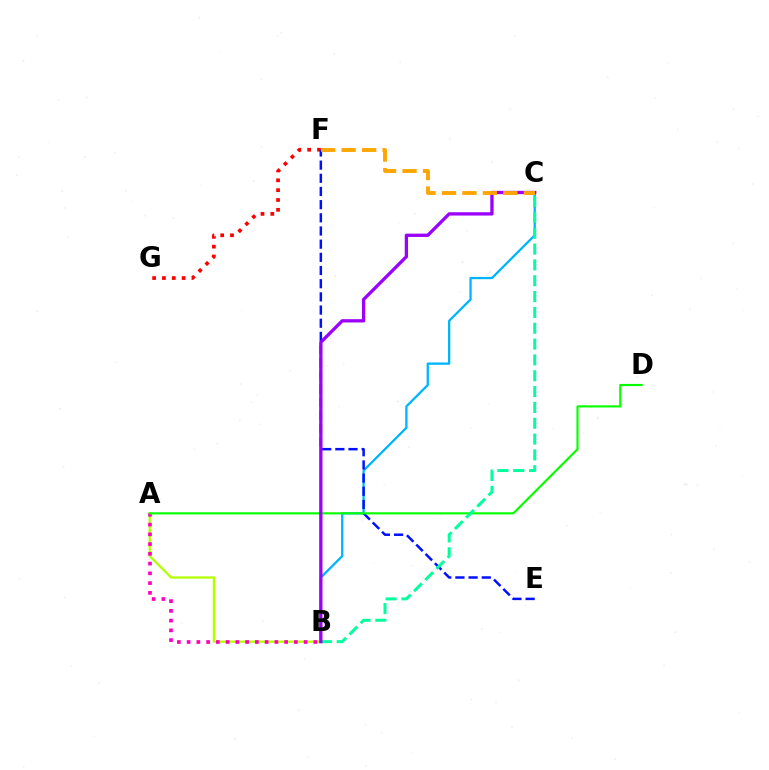{('B', 'C'): [{'color': '#00b5ff', 'line_style': 'solid', 'thickness': 1.65}, {'color': '#00ff9d', 'line_style': 'dashed', 'thickness': 2.15}, {'color': '#9b00ff', 'line_style': 'solid', 'thickness': 2.38}], ('F', 'G'): [{'color': '#ff0000', 'line_style': 'dotted', 'thickness': 2.67}], ('A', 'B'): [{'color': '#b3ff00', 'line_style': 'solid', 'thickness': 1.64}, {'color': '#ff00bd', 'line_style': 'dotted', 'thickness': 2.65}], ('E', 'F'): [{'color': '#0010ff', 'line_style': 'dashed', 'thickness': 1.79}], ('A', 'D'): [{'color': '#08ff00', 'line_style': 'solid', 'thickness': 1.55}], ('C', 'F'): [{'color': '#ffa500', 'line_style': 'dashed', 'thickness': 2.78}]}